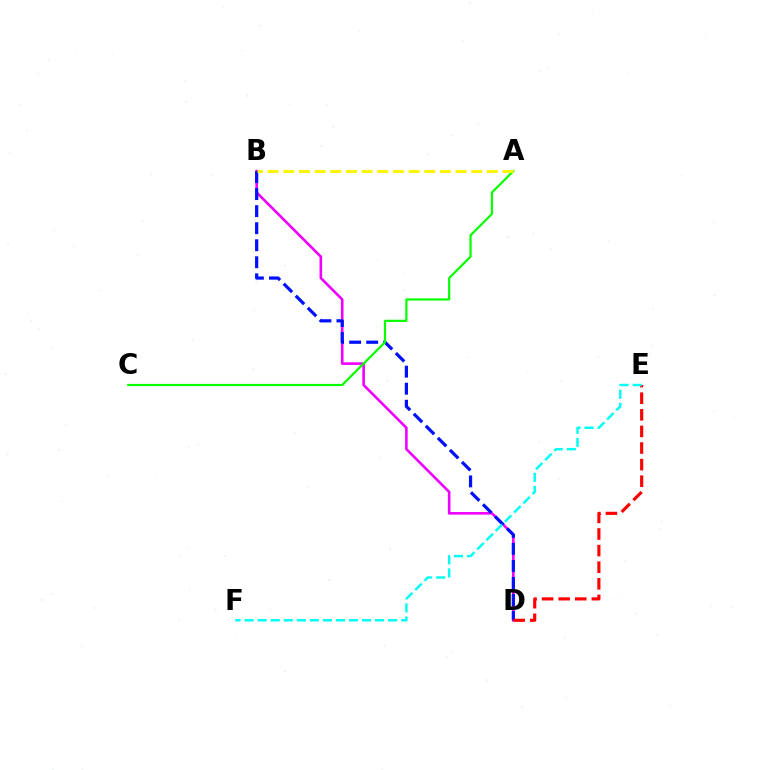{('B', 'D'): [{'color': '#ee00ff', 'line_style': 'solid', 'thickness': 1.88}, {'color': '#0010ff', 'line_style': 'dashed', 'thickness': 2.31}], ('A', 'C'): [{'color': '#08ff00', 'line_style': 'solid', 'thickness': 1.58}], ('A', 'B'): [{'color': '#fcf500', 'line_style': 'dashed', 'thickness': 2.13}], ('D', 'E'): [{'color': '#ff0000', 'line_style': 'dashed', 'thickness': 2.26}], ('E', 'F'): [{'color': '#00fff6', 'line_style': 'dashed', 'thickness': 1.77}]}